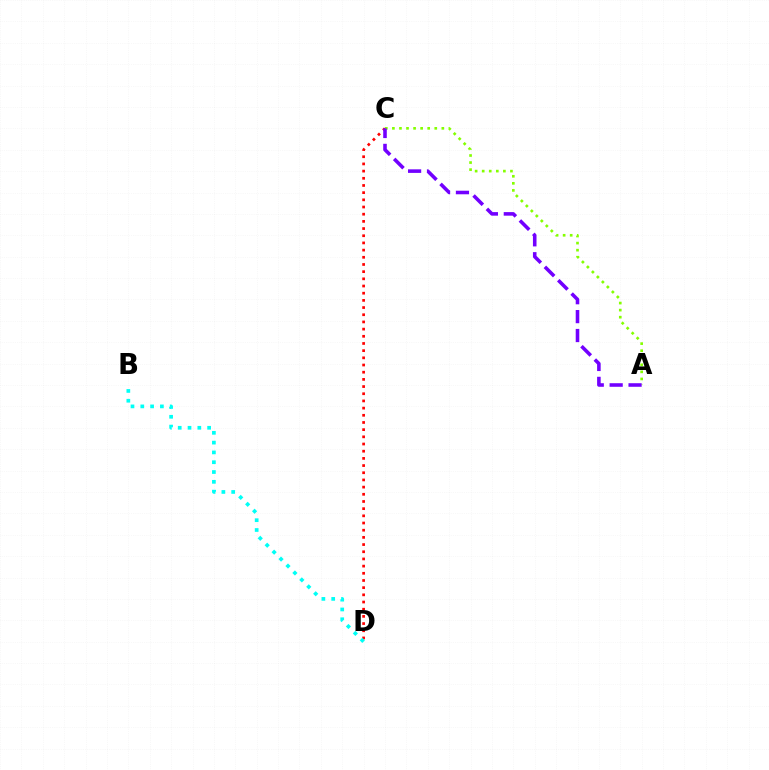{('C', 'D'): [{'color': '#ff0000', 'line_style': 'dotted', 'thickness': 1.95}], ('A', 'C'): [{'color': '#84ff00', 'line_style': 'dotted', 'thickness': 1.92}, {'color': '#7200ff', 'line_style': 'dashed', 'thickness': 2.57}], ('B', 'D'): [{'color': '#00fff6', 'line_style': 'dotted', 'thickness': 2.66}]}